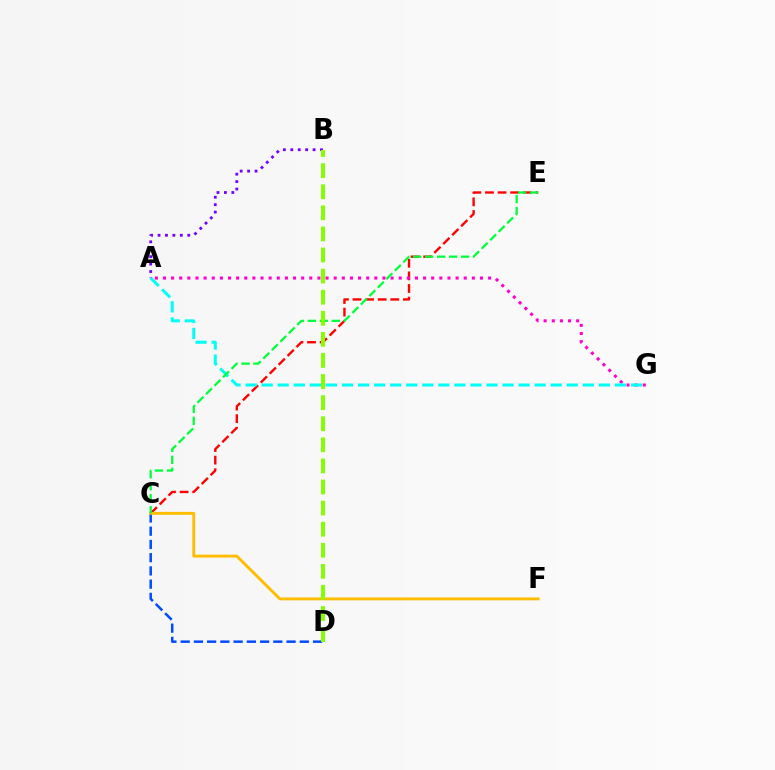{('C', 'E'): [{'color': '#ff0000', 'line_style': 'dashed', 'thickness': 1.71}, {'color': '#00ff39', 'line_style': 'dashed', 'thickness': 1.63}], ('C', 'D'): [{'color': '#004bff', 'line_style': 'dashed', 'thickness': 1.8}], ('A', 'G'): [{'color': '#ff00cf', 'line_style': 'dotted', 'thickness': 2.21}, {'color': '#00fff6', 'line_style': 'dashed', 'thickness': 2.18}], ('C', 'F'): [{'color': '#ffbd00', 'line_style': 'solid', 'thickness': 2.08}], ('A', 'B'): [{'color': '#7200ff', 'line_style': 'dotted', 'thickness': 2.02}], ('B', 'D'): [{'color': '#84ff00', 'line_style': 'dashed', 'thickness': 2.87}]}